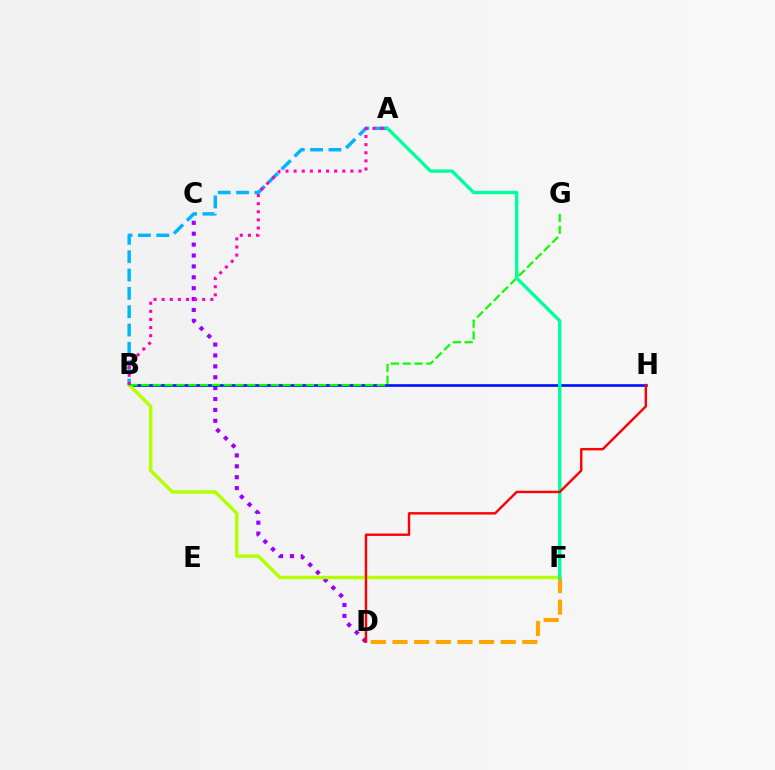{('C', 'D'): [{'color': '#9b00ff', 'line_style': 'dotted', 'thickness': 2.96}], ('A', 'B'): [{'color': '#00b5ff', 'line_style': 'dashed', 'thickness': 2.49}, {'color': '#ff00bd', 'line_style': 'dotted', 'thickness': 2.2}], ('B', 'H'): [{'color': '#0010ff', 'line_style': 'solid', 'thickness': 1.89}], ('B', 'F'): [{'color': '#b3ff00', 'line_style': 'solid', 'thickness': 2.47}], ('D', 'F'): [{'color': '#ffa500', 'line_style': 'dashed', 'thickness': 2.94}], ('B', 'G'): [{'color': '#08ff00', 'line_style': 'dashed', 'thickness': 1.6}], ('A', 'F'): [{'color': '#00ff9d', 'line_style': 'solid', 'thickness': 2.42}], ('D', 'H'): [{'color': '#ff0000', 'line_style': 'solid', 'thickness': 1.73}]}